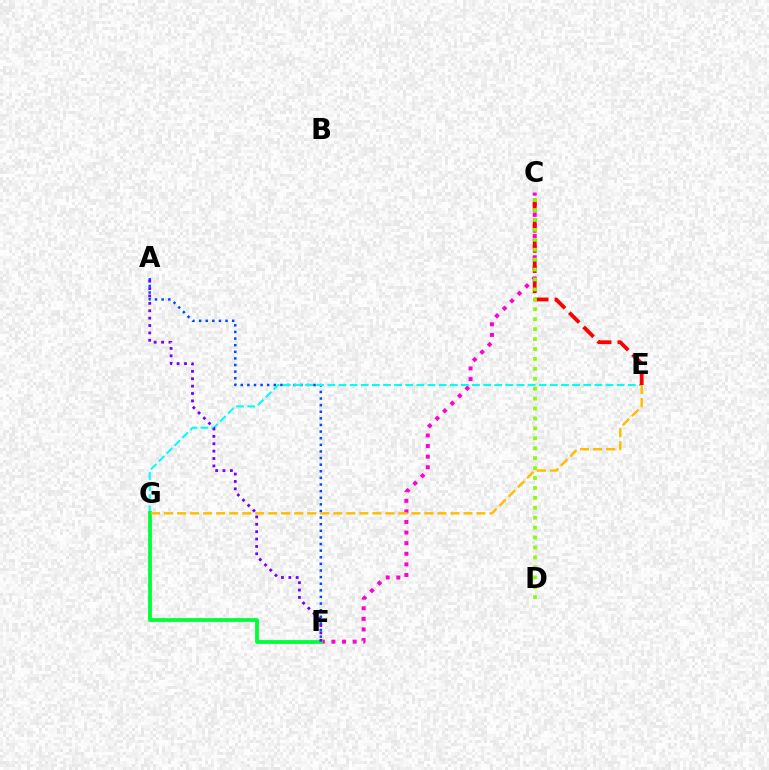{('C', 'F'): [{'color': '#ff00cf', 'line_style': 'dotted', 'thickness': 2.88}], ('A', 'F'): [{'color': '#004bff', 'line_style': 'dotted', 'thickness': 1.8}, {'color': '#7200ff', 'line_style': 'dotted', 'thickness': 2.01}], ('E', 'G'): [{'color': '#00fff6', 'line_style': 'dashed', 'thickness': 1.51}, {'color': '#ffbd00', 'line_style': 'dashed', 'thickness': 1.77}], ('F', 'G'): [{'color': '#00ff39', 'line_style': 'solid', 'thickness': 2.73}], ('C', 'E'): [{'color': '#ff0000', 'line_style': 'dashed', 'thickness': 2.74}], ('C', 'D'): [{'color': '#84ff00', 'line_style': 'dotted', 'thickness': 2.7}]}